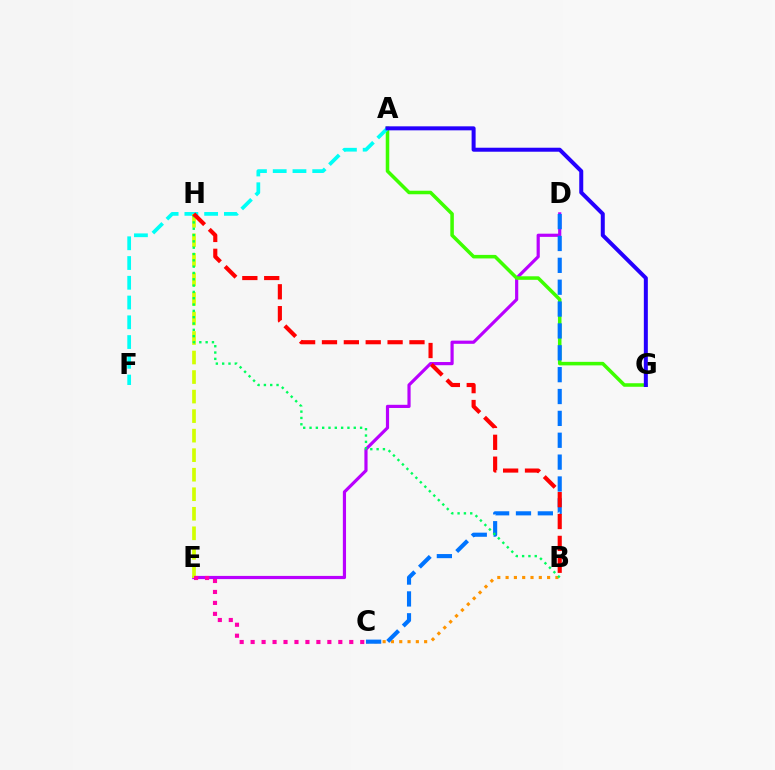{('D', 'E'): [{'color': '#b900ff', 'line_style': 'solid', 'thickness': 2.29}], ('B', 'C'): [{'color': '#ff9400', 'line_style': 'dotted', 'thickness': 2.26}], ('A', 'G'): [{'color': '#3dff00', 'line_style': 'solid', 'thickness': 2.54}, {'color': '#2500ff', 'line_style': 'solid', 'thickness': 2.88}], ('A', 'F'): [{'color': '#00fff6', 'line_style': 'dashed', 'thickness': 2.68}], ('E', 'H'): [{'color': '#d1ff00', 'line_style': 'dashed', 'thickness': 2.65}], ('C', 'D'): [{'color': '#0074ff', 'line_style': 'dashed', 'thickness': 2.97}], ('B', 'H'): [{'color': '#00ff5c', 'line_style': 'dotted', 'thickness': 1.72}, {'color': '#ff0000', 'line_style': 'dashed', 'thickness': 2.97}], ('C', 'E'): [{'color': '#ff00ac', 'line_style': 'dotted', 'thickness': 2.98}]}